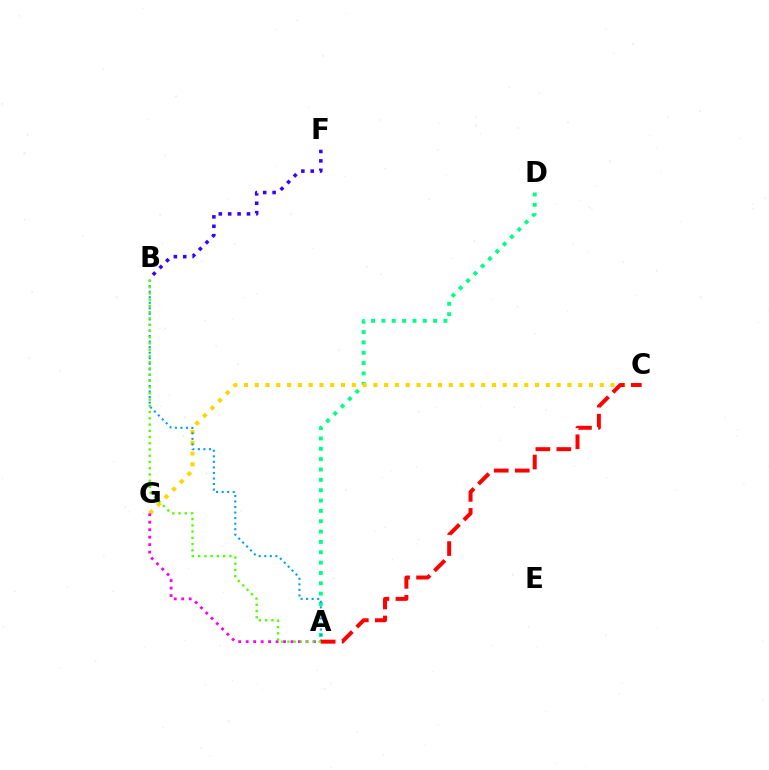{('A', 'D'): [{'color': '#00ff86', 'line_style': 'dotted', 'thickness': 2.81}], ('C', 'G'): [{'color': '#ffd500', 'line_style': 'dotted', 'thickness': 2.93}], ('A', 'B'): [{'color': '#009eff', 'line_style': 'dotted', 'thickness': 1.51}, {'color': '#4fff00', 'line_style': 'dotted', 'thickness': 1.7}], ('A', 'C'): [{'color': '#ff0000', 'line_style': 'dashed', 'thickness': 2.85}], ('A', 'G'): [{'color': '#ff00ed', 'line_style': 'dotted', 'thickness': 2.03}], ('B', 'F'): [{'color': '#3700ff', 'line_style': 'dotted', 'thickness': 2.55}]}